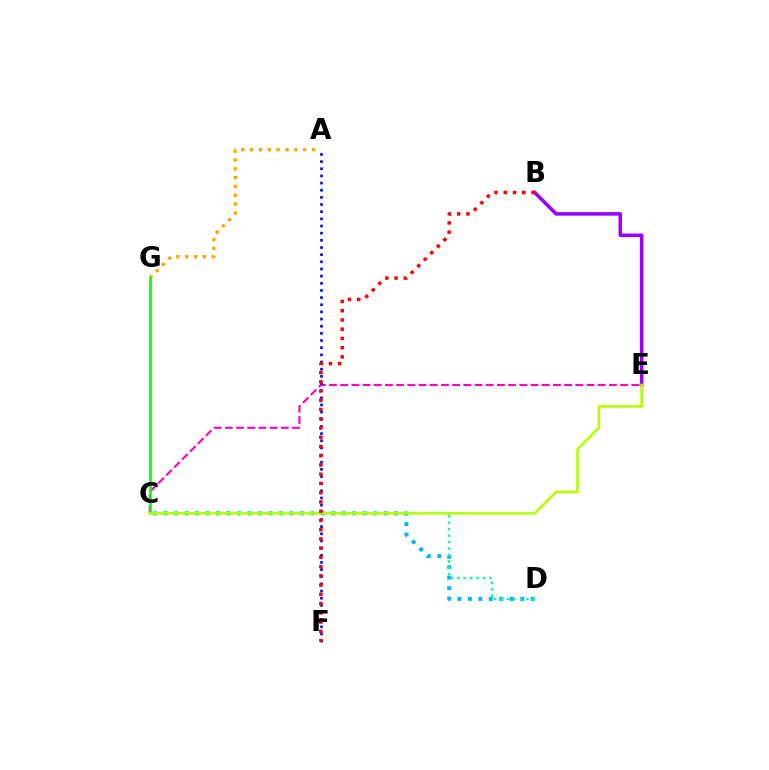{('A', 'G'): [{'color': '#ffa500', 'line_style': 'dotted', 'thickness': 2.4}], ('C', 'D'): [{'color': '#00b5ff', 'line_style': 'dotted', 'thickness': 2.85}, {'color': '#00ff9d', 'line_style': 'dotted', 'thickness': 1.75}], ('C', 'E'): [{'color': '#ff00bd', 'line_style': 'dashed', 'thickness': 1.52}, {'color': '#b3ff00', 'line_style': 'solid', 'thickness': 1.86}], ('A', 'F'): [{'color': '#0010ff', 'line_style': 'dotted', 'thickness': 1.94}], ('B', 'E'): [{'color': '#9b00ff', 'line_style': 'solid', 'thickness': 2.54}], ('C', 'G'): [{'color': '#08ff00', 'line_style': 'solid', 'thickness': 1.95}], ('B', 'F'): [{'color': '#ff0000', 'line_style': 'dotted', 'thickness': 2.51}]}